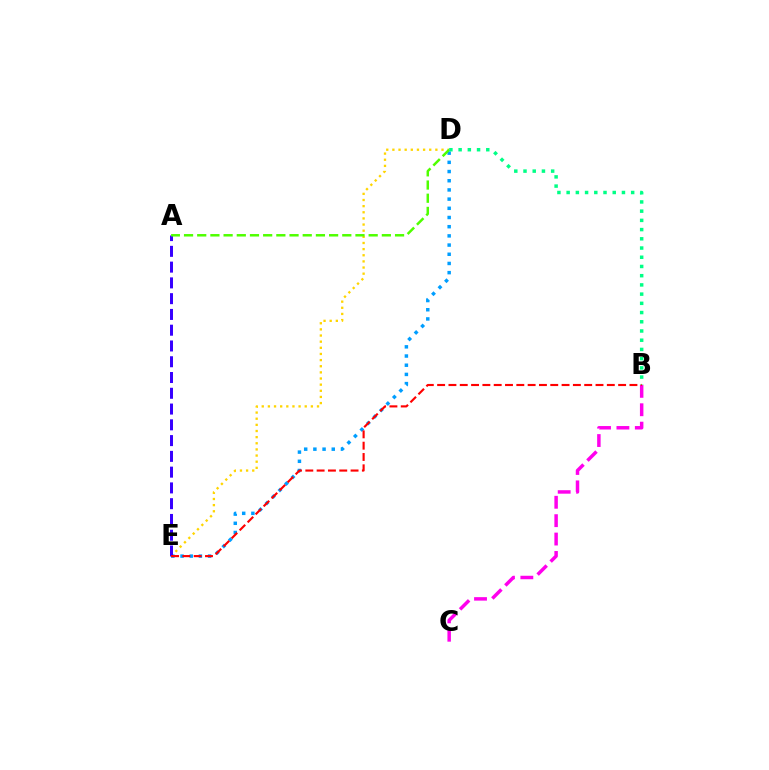{('D', 'E'): [{'color': '#009eff', 'line_style': 'dotted', 'thickness': 2.5}, {'color': '#ffd500', 'line_style': 'dotted', 'thickness': 1.67}], ('A', 'E'): [{'color': '#3700ff', 'line_style': 'dashed', 'thickness': 2.14}], ('A', 'D'): [{'color': '#4fff00', 'line_style': 'dashed', 'thickness': 1.79}], ('B', 'D'): [{'color': '#00ff86', 'line_style': 'dotted', 'thickness': 2.5}], ('B', 'C'): [{'color': '#ff00ed', 'line_style': 'dashed', 'thickness': 2.5}], ('B', 'E'): [{'color': '#ff0000', 'line_style': 'dashed', 'thickness': 1.54}]}